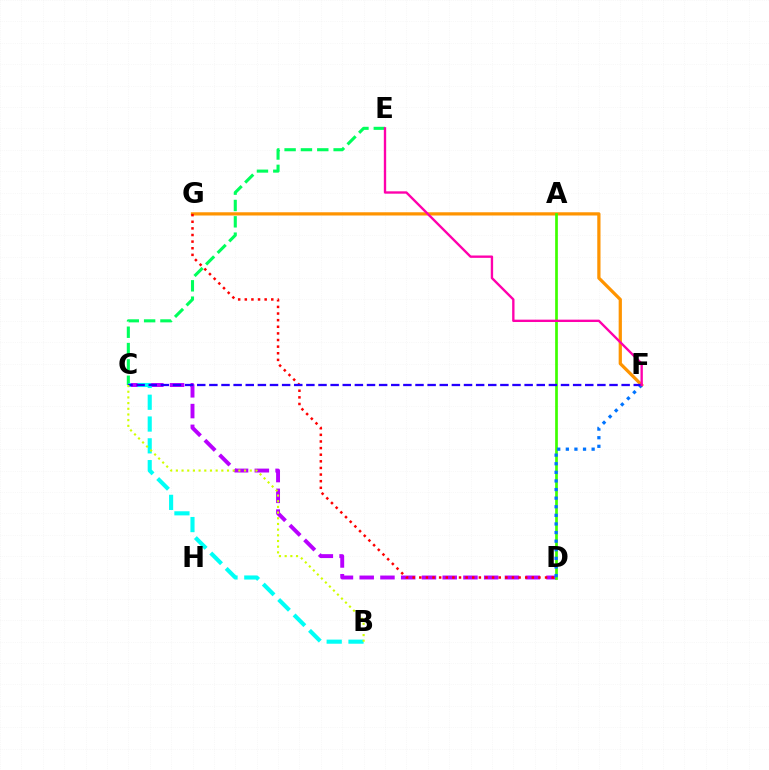{('C', 'D'): [{'color': '#b900ff', 'line_style': 'dashed', 'thickness': 2.82}], ('C', 'E'): [{'color': '#00ff5c', 'line_style': 'dashed', 'thickness': 2.22}], ('B', 'C'): [{'color': '#00fff6', 'line_style': 'dashed', 'thickness': 2.96}, {'color': '#d1ff00', 'line_style': 'dotted', 'thickness': 1.54}], ('F', 'G'): [{'color': '#ff9400', 'line_style': 'solid', 'thickness': 2.33}], ('D', 'G'): [{'color': '#ff0000', 'line_style': 'dotted', 'thickness': 1.8}], ('A', 'D'): [{'color': '#3dff00', 'line_style': 'solid', 'thickness': 1.94}], ('D', 'F'): [{'color': '#0074ff', 'line_style': 'dotted', 'thickness': 2.34}], ('C', 'F'): [{'color': '#2500ff', 'line_style': 'dashed', 'thickness': 1.65}], ('E', 'F'): [{'color': '#ff00ac', 'line_style': 'solid', 'thickness': 1.7}]}